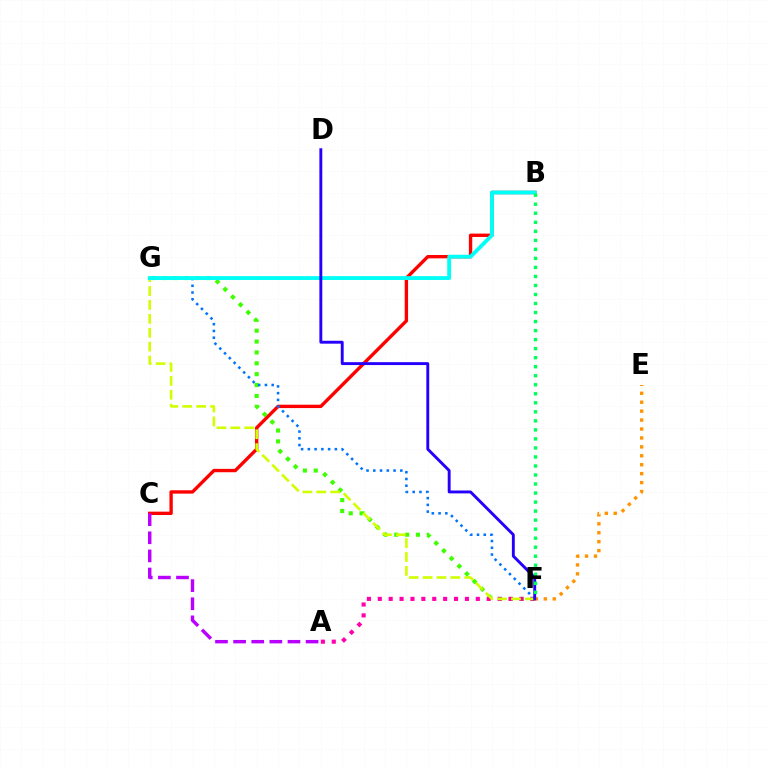{('F', 'G'): [{'color': '#3dff00', 'line_style': 'dotted', 'thickness': 2.95}, {'color': '#0074ff', 'line_style': 'dotted', 'thickness': 1.84}, {'color': '#d1ff00', 'line_style': 'dashed', 'thickness': 1.89}], ('B', 'C'): [{'color': '#ff0000', 'line_style': 'solid', 'thickness': 2.42}], ('A', 'F'): [{'color': '#ff00ac', 'line_style': 'dotted', 'thickness': 2.96}], ('E', 'F'): [{'color': '#ff9400', 'line_style': 'dotted', 'thickness': 2.43}], ('B', 'G'): [{'color': '#00fff6', 'line_style': 'solid', 'thickness': 2.78}], ('D', 'F'): [{'color': '#2500ff', 'line_style': 'solid', 'thickness': 2.09}], ('A', 'C'): [{'color': '#b900ff', 'line_style': 'dashed', 'thickness': 2.46}], ('B', 'F'): [{'color': '#00ff5c', 'line_style': 'dotted', 'thickness': 2.45}]}